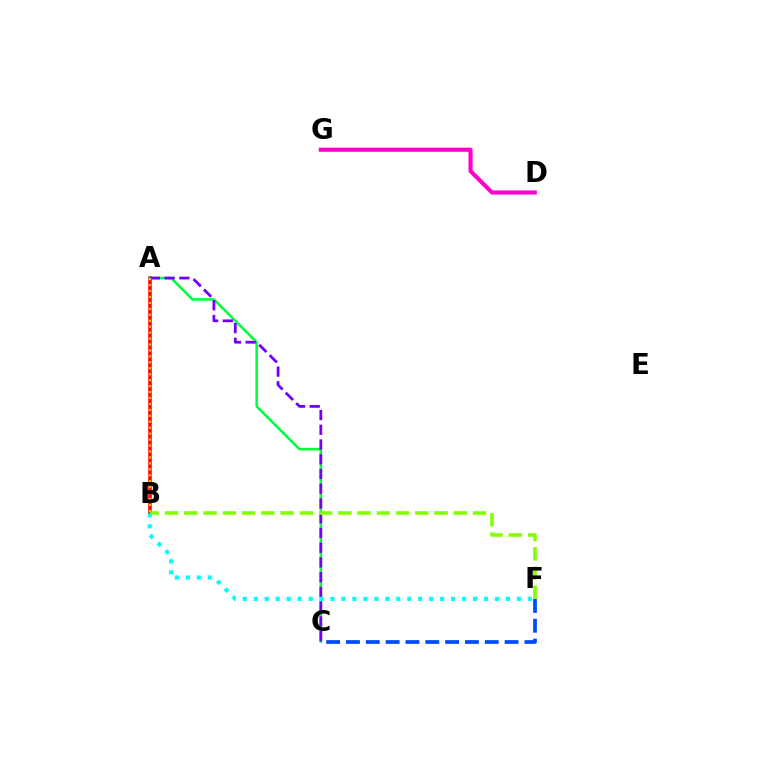{('D', 'G'): [{'color': '#ff00cf', 'line_style': 'solid', 'thickness': 2.98}], ('A', 'B'): [{'color': '#ff0000', 'line_style': 'solid', 'thickness': 2.56}, {'color': '#ffbd00', 'line_style': 'dotted', 'thickness': 1.61}], ('A', 'C'): [{'color': '#00ff39', 'line_style': 'solid', 'thickness': 1.82}, {'color': '#7200ff', 'line_style': 'dashed', 'thickness': 2.0}], ('B', 'F'): [{'color': '#84ff00', 'line_style': 'dashed', 'thickness': 2.61}, {'color': '#00fff6', 'line_style': 'dotted', 'thickness': 2.98}], ('C', 'F'): [{'color': '#004bff', 'line_style': 'dashed', 'thickness': 2.69}]}